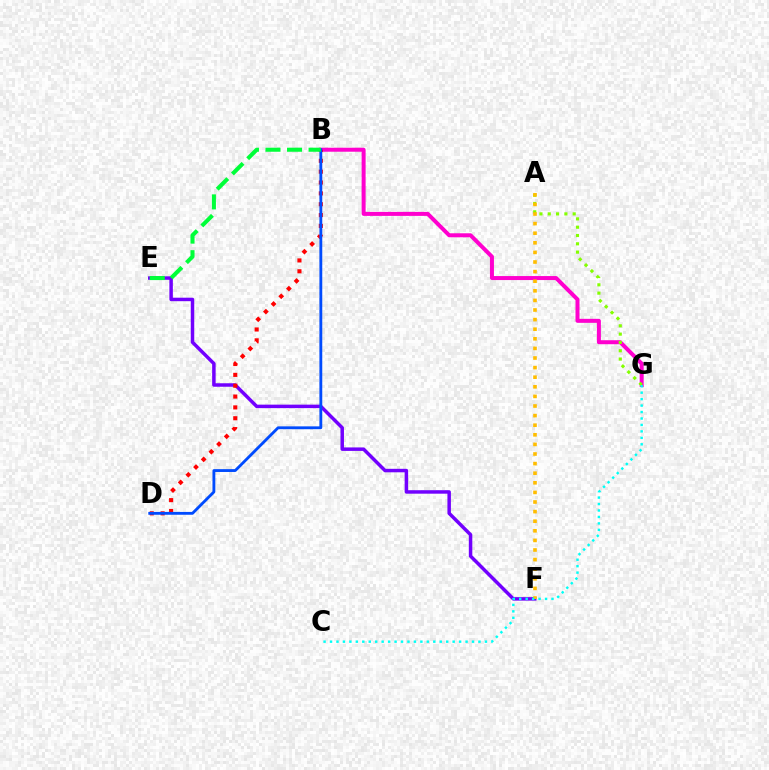{('B', 'G'): [{'color': '#ff00cf', 'line_style': 'solid', 'thickness': 2.88}], ('A', 'G'): [{'color': '#84ff00', 'line_style': 'dotted', 'thickness': 2.26}], ('E', 'F'): [{'color': '#7200ff', 'line_style': 'solid', 'thickness': 2.51}], ('B', 'D'): [{'color': '#ff0000', 'line_style': 'dotted', 'thickness': 2.95}, {'color': '#004bff', 'line_style': 'solid', 'thickness': 2.04}], ('A', 'F'): [{'color': '#ffbd00', 'line_style': 'dotted', 'thickness': 2.61}], ('B', 'E'): [{'color': '#00ff39', 'line_style': 'dashed', 'thickness': 2.93}], ('C', 'G'): [{'color': '#00fff6', 'line_style': 'dotted', 'thickness': 1.75}]}